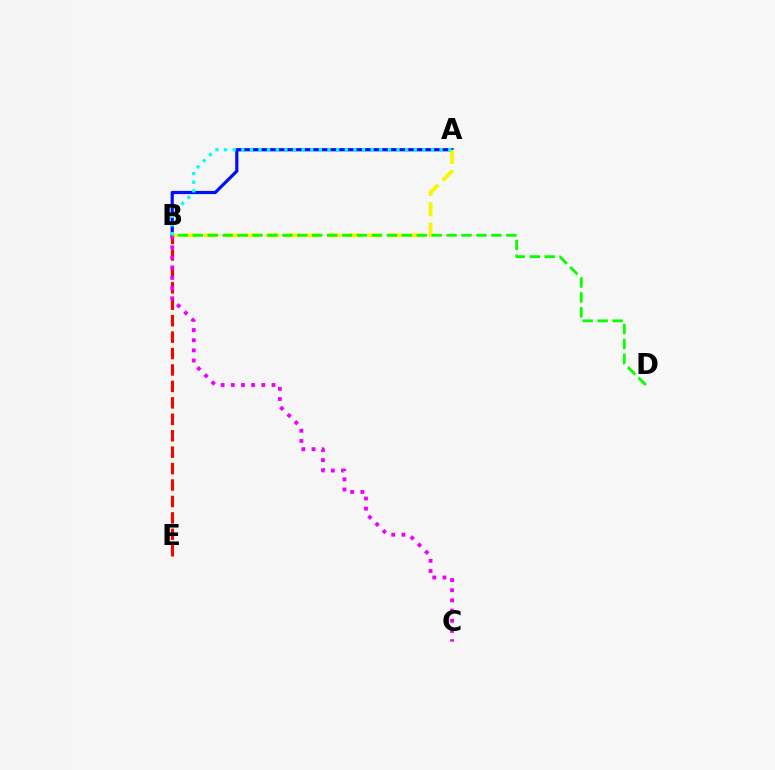{('A', 'B'): [{'color': '#0010ff', 'line_style': 'solid', 'thickness': 2.3}, {'color': '#fcf500', 'line_style': 'dashed', 'thickness': 2.78}, {'color': '#00fff6', 'line_style': 'dotted', 'thickness': 2.34}], ('B', 'E'): [{'color': '#ff0000', 'line_style': 'dashed', 'thickness': 2.23}], ('B', 'C'): [{'color': '#ee00ff', 'line_style': 'dotted', 'thickness': 2.77}], ('B', 'D'): [{'color': '#08ff00', 'line_style': 'dashed', 'thickness': 2.03}]}